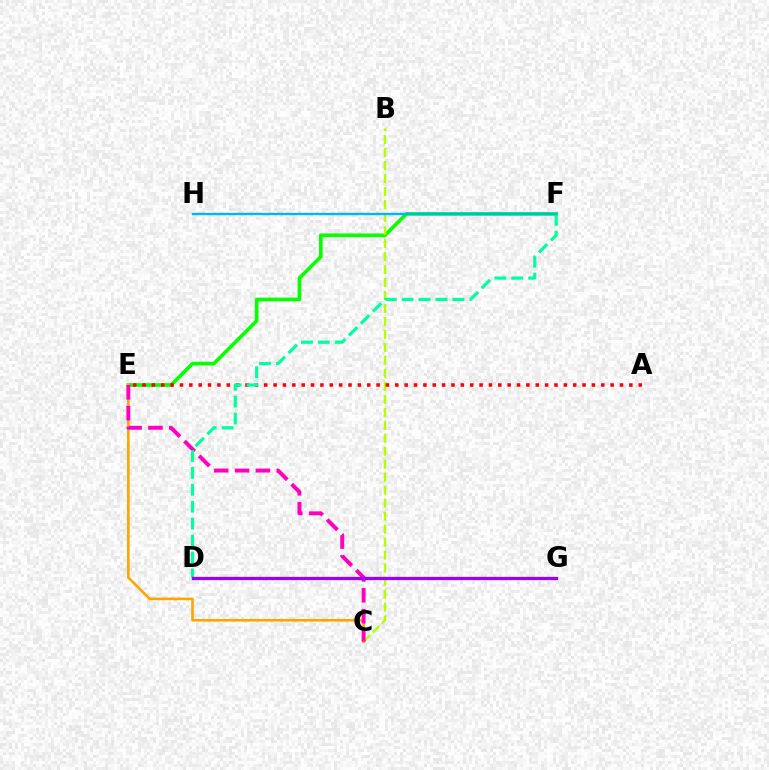{('E', 'F'): [{'color': '#08ff00', 'line_style': 'solid', 'thickness': 2.62}], ('C', 'E'): [{'color': '#ffa500', 'line_style': 'solid', 'thickness': 1.9}, {'color': '#ff00bd', 'line_style': 'dashed', 'thickness': 2.83}], ('D', 'G'): [{'color': '#0010ff', 'line_style': 'dashed', 'thickness': 2.09}, {'color': '#9b00ff', 'line_style': 'solid', 'thickness': 2.36}], ('B', 'C'): [{'color': '#b3ff00', 'line_style': 'dashed', 'thickness': 1.76}], ('A', 'E'): [{'color': '#ff0000', 'line_style': 'dotted', 'thickness': 2.54}], ('D', 'F'): [{'color': '#00ff9d', 'line_style': 'dashed', 'thickness': 2.3}], ('F', 'H'): [{'color': '#00b5ff', 'line_style': 'solid', 'thickness': 1.71}]}